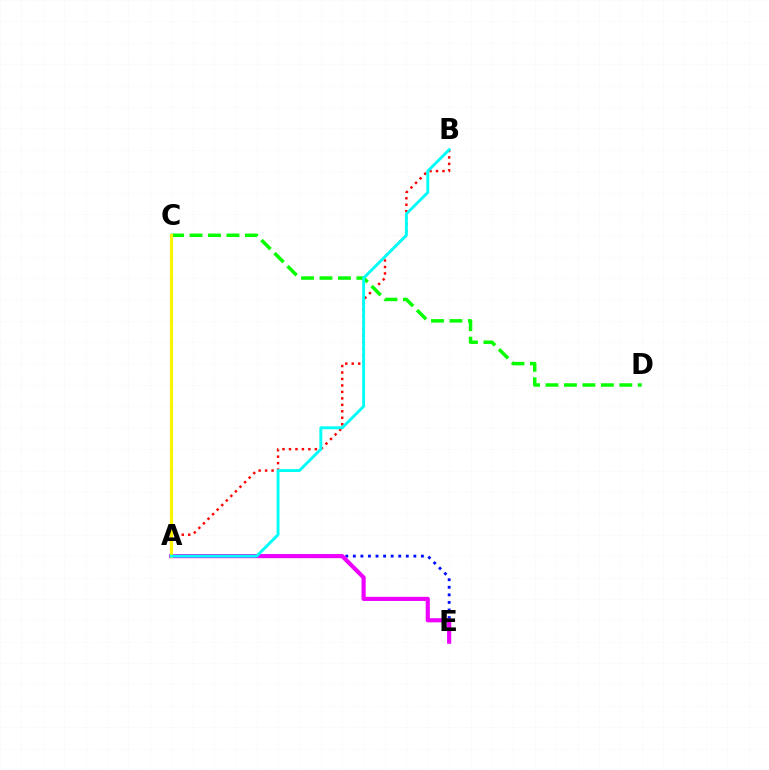{('A', 'B'): [{'color': '#ff0000', 'line_style': 'dotted', 'thickness': 1.76}, {'color': '#00fff6', 'line_style': 'solid', 'thickness': 2.09}], ('C', 'D'): [{'color': '#08ff00', 'line_style': 'dashed', 'thickness': 2.51}], ('A', 'E'): [{'color': '#0010ff', 'line_style': 'dotted', 'thickness': 2.06}, {'color': '#ee00ff', 'line_style': 'solid', 'thickness': 2.98}], ('A', 'C'): [{'color': '#fcf500', 'line_style': 'solid', 'thickness': 2.28}]}